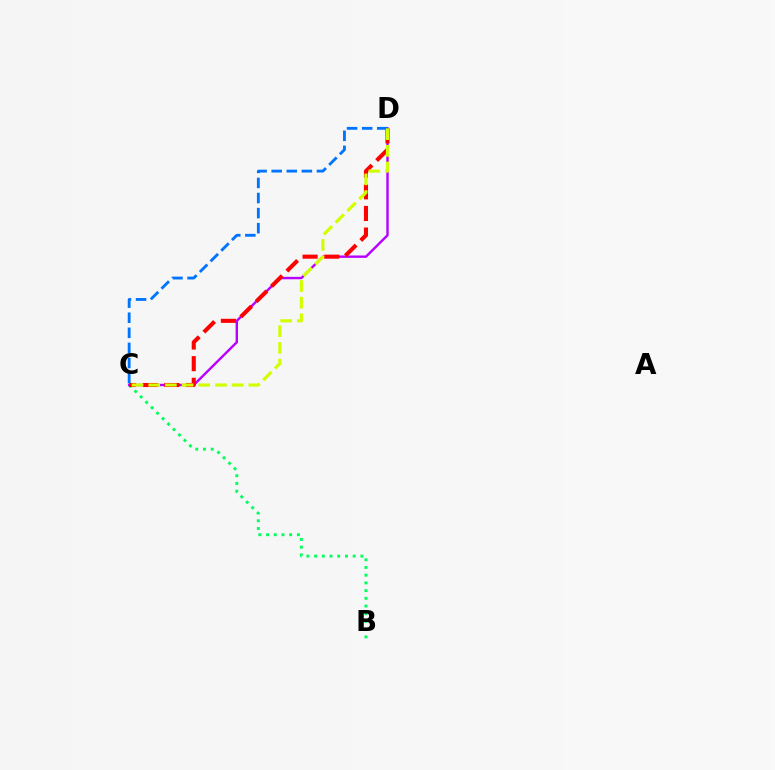{('B', 'C'): [{'color': '#00ff5c', 'line_style': 'dotted', 'thickness': 2.1}], ('C', 'D'): [{'color': '#b900ff', 'line_style': 'solid', 'thickness': 1.73}, {'color': '#ff0000', 'line_style': 'dashed', 'thickness': 2.94}, {'color': '#0074ff', 'line_style': 'dashed', 'thickness': 2.05}, {'color': '#d1ff00', 'line_style': 'dashed', 'thickness': 2.27}]}